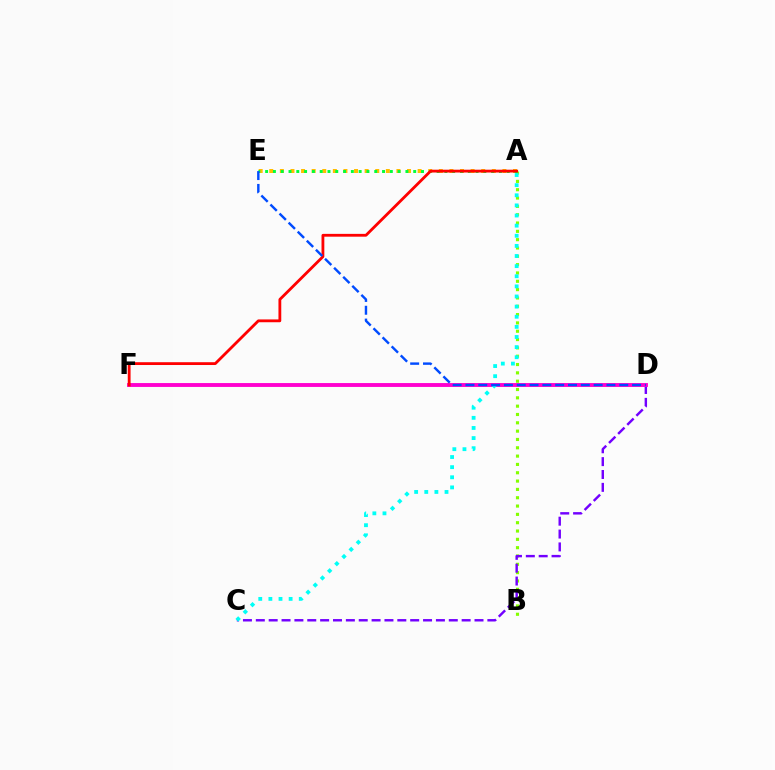{('A', 'B'): [{'color': '#84ff00', 'line_style': 'dotted', 'thickness': 2.26}], ('C', 'D'): [{'color': '#7200ff', 'line_style': 'dashed', 'thickness': 1.75}], ('D', 'F'): [{'color': '#ff00cf', 'line_style': 'solid', 'thickness': 2.79}], ('A', 'C'): [{'color': '#00fff6', 'line_style': 'dotted', 'thickness': 2.75}], ('A', 'E'): [{'color': '#ffbd00', 'line_style': 'dotted', 'thickness': 2.88}, {'color': '#00ff39', 'line_style': 'dotted', 'thickness': 2.12}], ('A', 'F'): [{'color': '#ff0000', 'line_style': 'solid', 'thickness': 2.02}], ('D', 'E'): [{'color': '#004bff', 'line_style': 'dashed', 'thickness': 1.74}]}